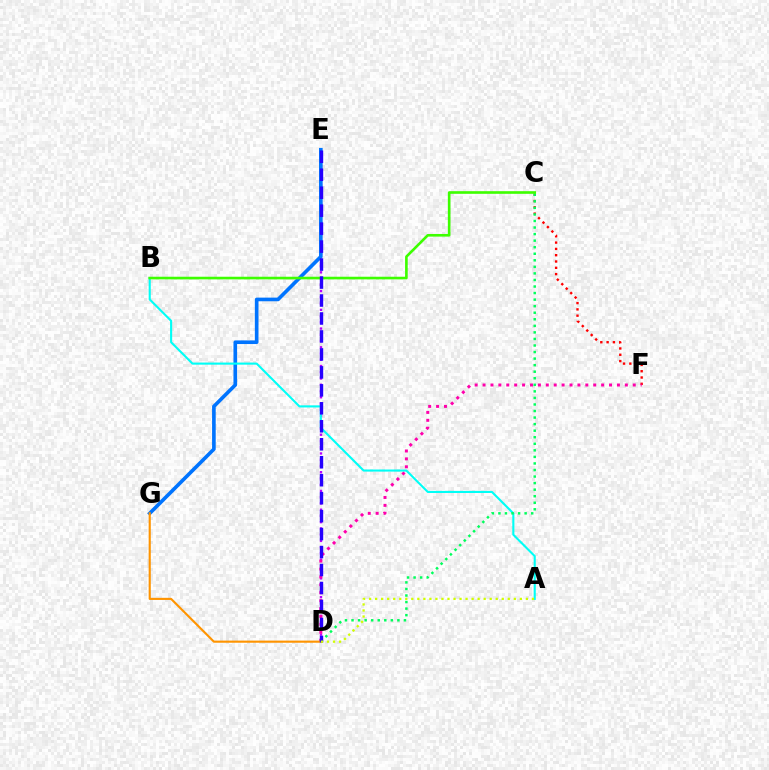{('C', 'F'): [{'color': '#ff0000', 'line_style': 'dotted', 'thickness': 1.71}], ('D', 'E'): [{'color': '#b900ff', 'line_style': 'dotted', 'thickness': 1.7}, {'color': '#2500ff', 'line_style': 'dashed', 'thickness': 2.44}], ('E', 'G'): [{'color': '#0074ff', 'line_style': 'solid', 'thickness': 2.62}], ('D', 'F'): [{'color': '#ff00ac', 'line_style': 'dotted', 'thickness': 2.15}], ('A', 'B'): [{'color': '#00fff6', 'line_style': 'solid', 'thickness': 1.51}], ('C', 'D'): [{'color': '#00ff5c', 'line_style': 'dotted', 'thickness': 1.78}], ('B', 'C'): [{'color': '#3dff00', 'line_style': 'solid', 'thickness': 1.9}], ('D', 'G'): [{'color': '#ff9400', 'line_style': 'solid', 'thickness': 1.54}], ('A', 'D'): [{'color': '#d1ff00', 'line_style': 'dotted', 'thickness': 1.64}]}